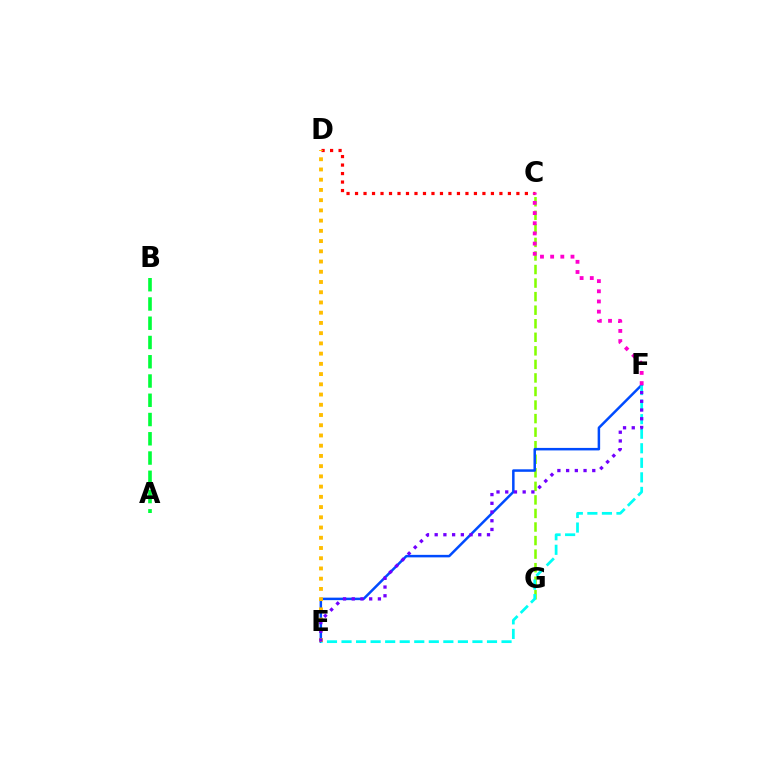{('A', 'B'): [{'color': '#00ff39', 'line_style': 'dashed', 'thickness': 2.62}], ('C', 'G'): [{'color': '#84ff00', 'line_style': 'dashed', 'thickness': 1.84}], ('E', 'F'): [{'color': '#004bff', 'line_style': 'solid', 'thickness': 1.8}, {'color': '#00fff6', 'line_style': 'dashed', 'thickness': 1.98}, {'color': '#7200ff', 'line_style': 'dotted', 'thickness': 2.37}], ('C', 'D'): [{'color': '#ff0000', 'line_style': 'dotted', 'thickness': 2.31}], ('D', 'E'): [{'color': '#ffbd00', 'line_style': 'dotted', 'thickness': 2.78}], ('C', 'F'): [{'color': '#ff00cf', 'line_style': 'dotted', 'thickness': 2.76}]}